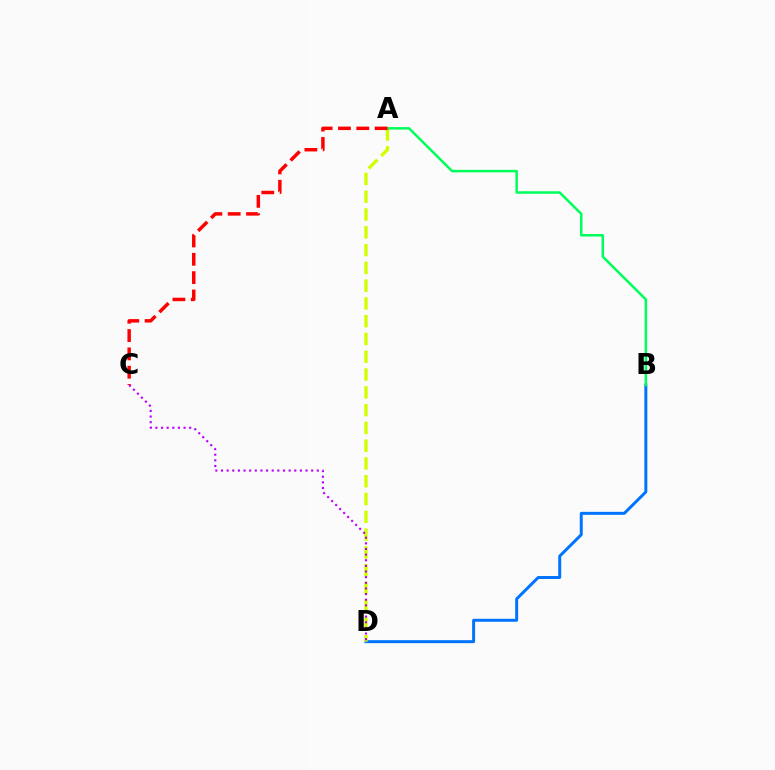{('B', 'D'): [{'color': '#0074ff', 'line_style': 'solid', 'thickness': 2.14}], ('A', 'D'): [{'color': '#d1ff00', 'line_style': 'dashed', 'thickness': 2.42}], ('A', 'B'): [{'color': '#00ff5c', 'line_style': 'solid', 'thickness': 1.81}], ('C', 'D'): [{'color': '#b900ff', 'line_style': 'dotted', 'thickness': 1.53}], ('A', 'C'): [{'color': '#ff0000', 'line_style': 'dashed', 'thickness': 2.49}]}